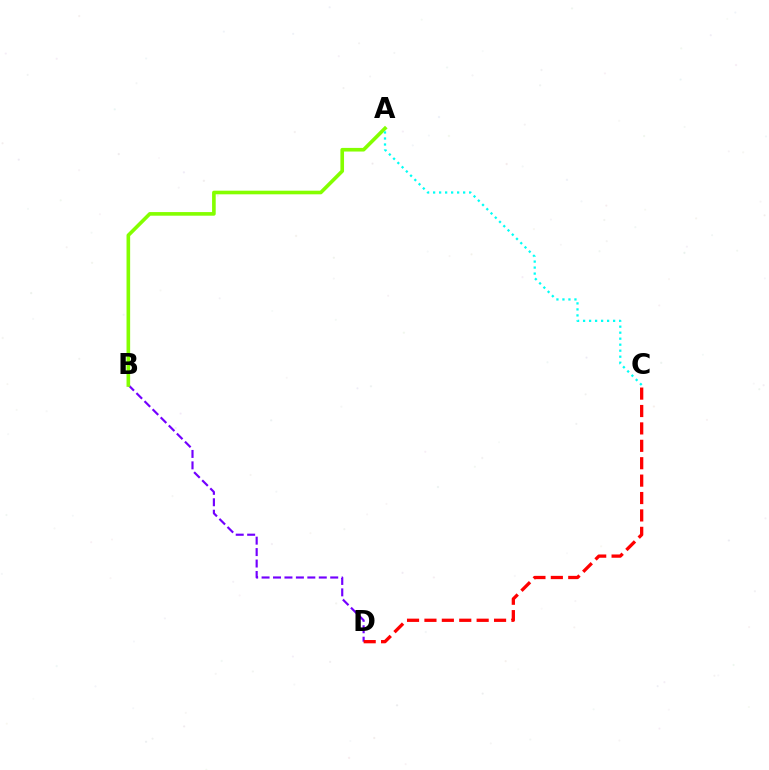{('B', 'D'): [{'color': '#7200ff', 'line_style': 'dashed', 'thickness': 1.55}], ('A', 'B'): [{'color': '#84ff00', 'line_style': 'solid', 'thickness': 2.61}], ('C', 'D'): [{'color': '#ff0000', 'line_style': 'dashed', 'thickness': 2.36}], ('A', 'C'): [{'color': '#00fff6', 'line_style': 'dotted', 'thickness': 1.63}]}